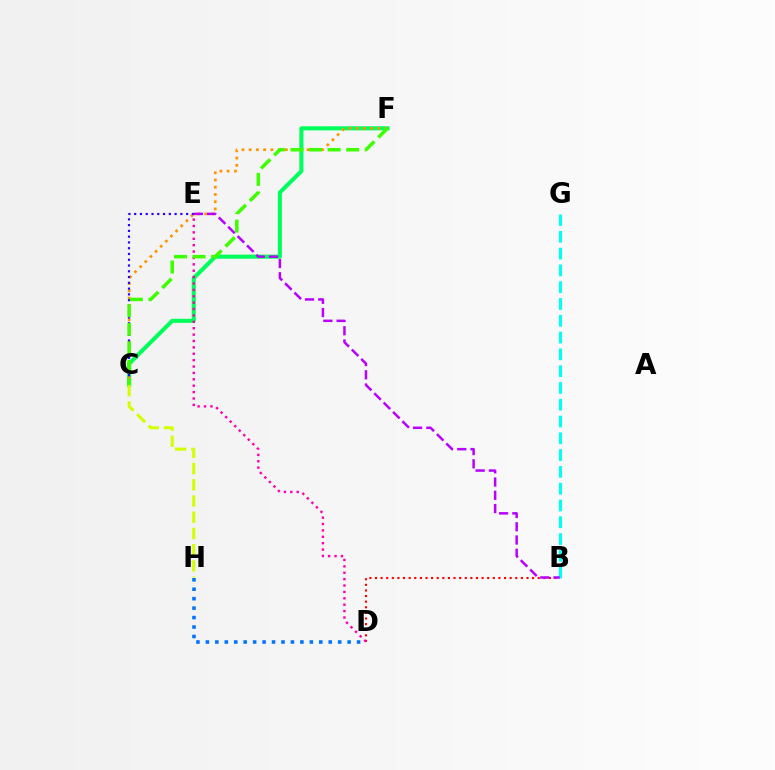{('C', 'F'): [{'color': '#00ff5c', 'line_style': 'solid', 'thickness': 2.95}, {'color': '#ff9400', 'line_style': 'dotted', 'thickness': 1.97}, {'color': '#3dff00', 'line_style': 'dashed', 'thickness': 2.52}], ('B', 'D'): [{'color': '#ff0000', 'line_style': 'dotted', 'thickness': 1.52}], ('B', 'G'): [{'color': '#00fff6', 'line_style': 'dashed', 'thickness': 2.28}], ('C', 'E'): [{'color': '#2500ff', 'line_style': 'dotted', 'thickness': 1.57}], ('C', 'H'): [{'color': '#d1ff00', 'line_style': 'dashed', 'thickness': 2.21}], ('D', 'H'): [{'color': '#0074ff', 'line_style': 'dotted', 'thickness': 2.57}], ('B', 'E'): [{'color': '#b900ff', 'line_style': 'dashed', 'thickness': 1.8}], ('D', 'E'): [{'color': '#ff00ac', 'line_style': 'dotted', 'thickness': 1.74}]}